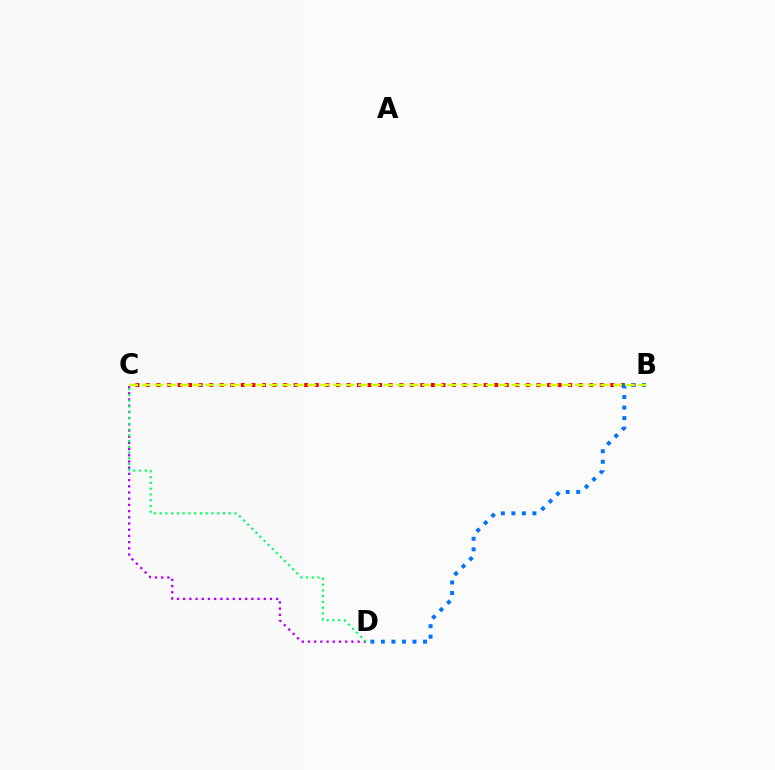{('B', 'C'): [{'color': '#ff0000', 'line_style': 'dotted', 'thickness': 2.87}, {'color': '#d1ff00', 'line_style': 'dashed', 'thickness': 1.73}], ('C', 'D'): [{'color': '#b900ff', 'line_style': 'dotted', 'thickness': 1.68}, {'color': '#00ff5c', 'line_style': 'dotted', 'thickness': 1.57}], ('B', 'D'): [{'color': '#0074ff', 'line_style': 'dotted', 'thickness': 2.86}]}